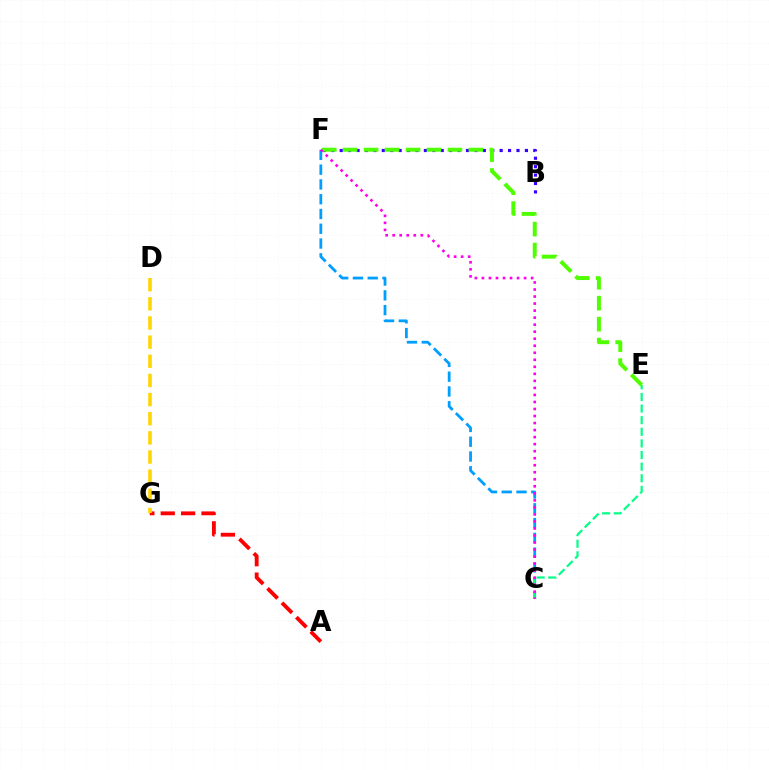{('B', 'F'): [{'color': '#3700ff', 'line_style': 'dotted', 'thickness': 2.29}], ('C', 'F'): [{'color': '#009eff', 'line_style': 'dashed', 'thickness': 2.01}, {'color': '#ff00ed', 'line_style': 'dotted', 'thickness': 1.91}], ('A', 'G'): [{'color': '#ff0000', 'line_style': 'dashed', 'thickness': 2.77}], ('D', 'G'): [{'color': '#ffd500', 'line_style': 'dashed', 'thickness': 2.6}], ('C', 'E'): [{'color': '#00ff86', 'line_style': 'dashed', 'thickness': 1.58}], ('E', 'F'): [{'color': '#4fff00', 'line_style': 'dashed', 'thickness': 2.85}]}